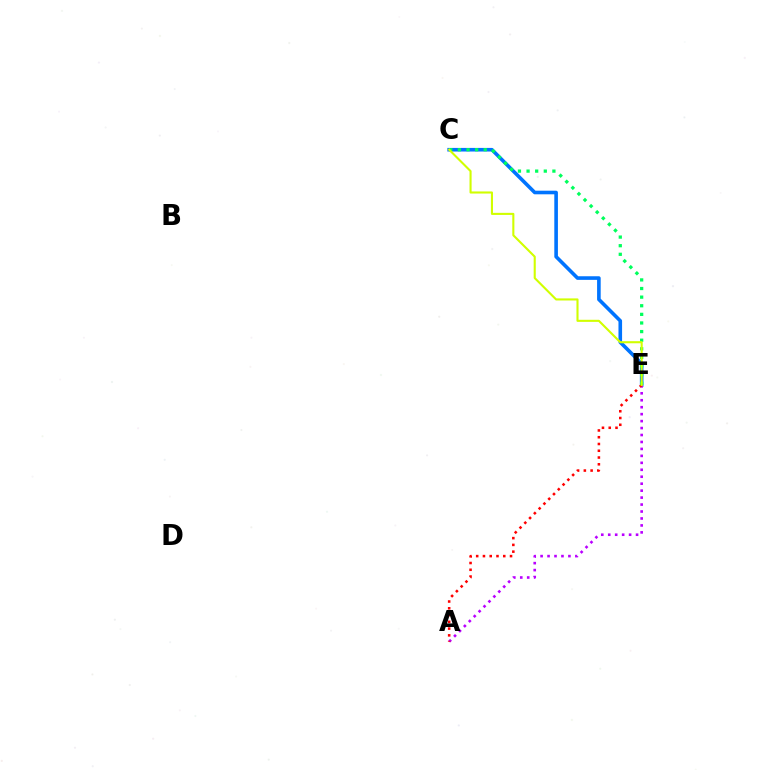{('C', 'E'): [{'color': '#0074ff', 'line_style': 'solid', 'thickness': 2.6}, {'color': '#00ff5c', 'line_style': 'dotted', 'thickness': 2.34}, {'color': '#d1ff00', 'line_style': 'solid', 'thickness': 1.51}], ('A', 'E'): [{'color': '#b900ff', 'line_style': 'dotted', 'thickness': 1.89}, {'color': '#ff0000', 'line_style': 'dotted', 'thickness': 1.84}]}